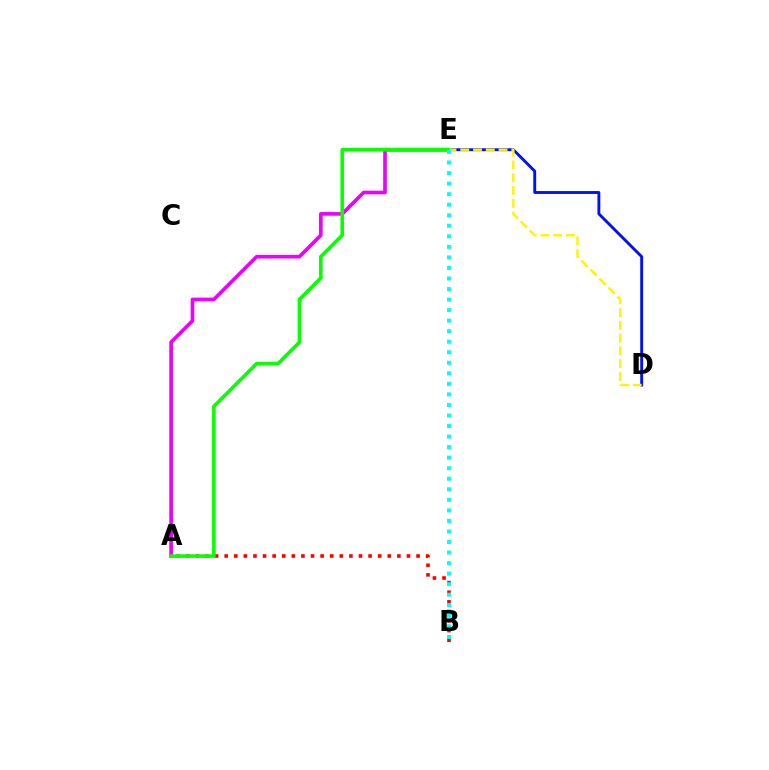{('A', 'E'): [{'color': '#ee00ff', 'line_style': 'solid', 'thickness': 2.65}, {'color': '#08ff00', 'line_style': 'solid', 'thickness': 2.6}], ('D', 'E'): [{'color': '#0010ff', 'line_style': 'solid', 'thickness': 2.08}, {'color': '#fcf500', 'line_style': 'dashed', 'thickness': 1.73}], ('A', 'B'): [{'color': '#ff0000', 'line_style': 'dotted', 'thickness': 2.61}], ('B', 'E'): [{'color': '#00fff6', 'line_style': 'dotted', 'thickness': 2.86}]}